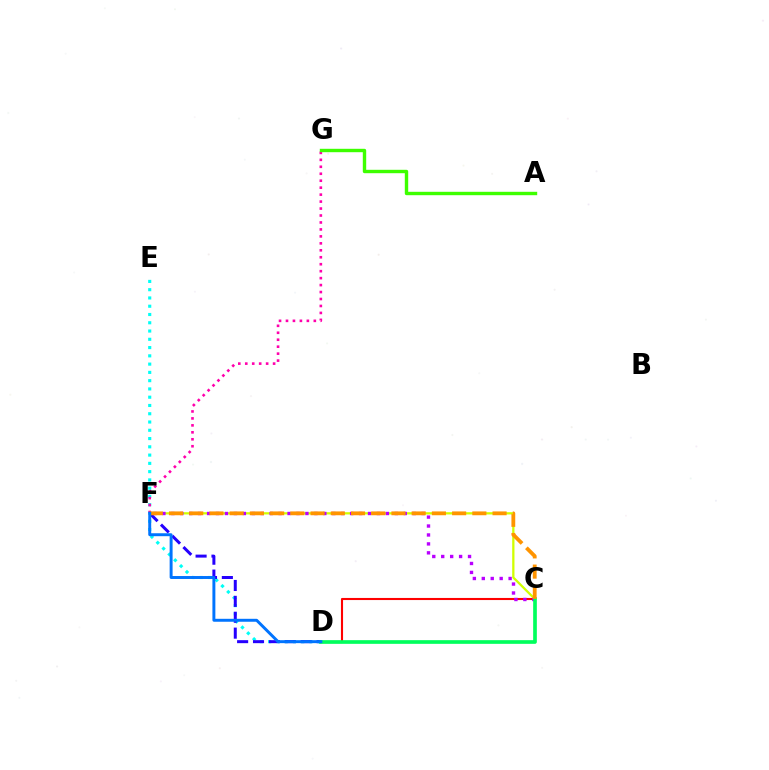{('C', 'D'): [{'color': '#ff0000', 'line_style': 'solid', 'thickness': 1.51}, {'color': '#00ff5c', 'line_style': 'solid', 'thickness': 2.64}], ('C', 'F'): [{'color': '#d1ff00', 'line_style': 'solid', 'thickness': 1.64}, {'color': '#b900ff', 'line_style': 'dotted', 'thickness': 2.43}, {'color': '#ff9400', 'line_style': 'dashed', 'thickness': 2.75}], ('D', 'E'): [{'color': '#00fff6', 'line_style': 'dotted', 'thickness': 2.25}], ('F', 'G'): [{'color': '#ff00ac', 'line_style': 'dotted', 'thickness': 1.89}], ('D', 'F'): [{'color': '#2500ff', 'line_style': 'dashed', 'thickness': 2.16}, {'color': '#0074ff', 'line_style': 'solid', 'thickness': 2.12}], ('A', 'G'): [{'color': '#3dff00', 'line_style': 'solid', 'thickness': 2.45}]}